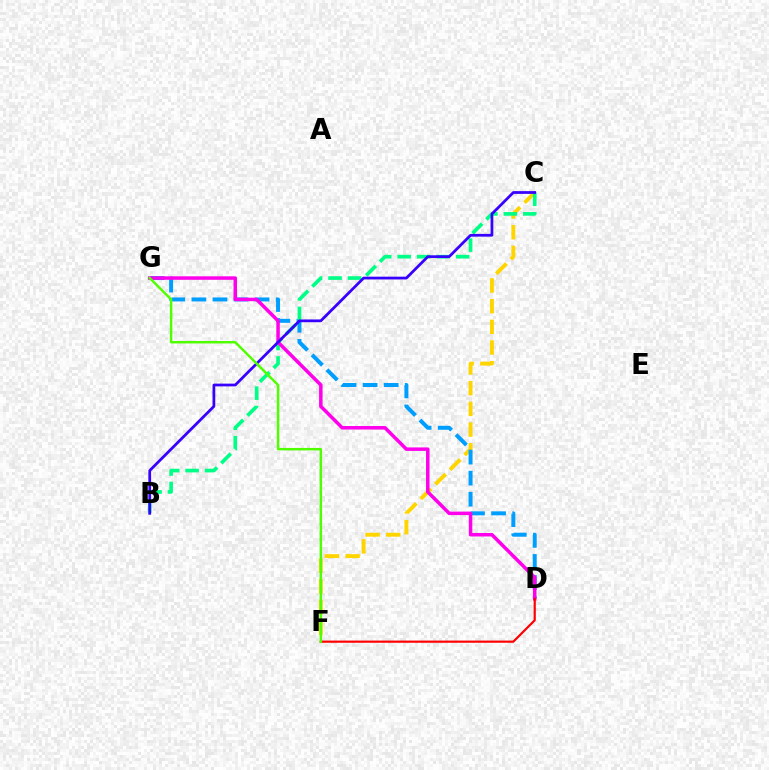{('C', 'F'): [{'color': '#ffd500', 'line_style': 'dashed', 'thickness': 2.81}], ('D', 'G'): [{'color': '#009eff', 'line_style': 'dashed', 'thickness': 2.86}, {'color': '#ff00ed', 'line_style': 'solid', 'thickness': 2.52}], ('B', 'C'): [{'color': '#00ff86', 'line_style': 'dashed', 'thickness': 2.65}, {'color': '#3700ff', 'line_style': 'solid', 'thickness': 1.98}], ('D', 'F'): [{'color': '#ff0000', 'line_style': 'solid', 'thickness': 1.57}], ('F', 'G'): [{'color': '#4fff00', 'line_style': 'solid', 'thickness': 1.76}]}